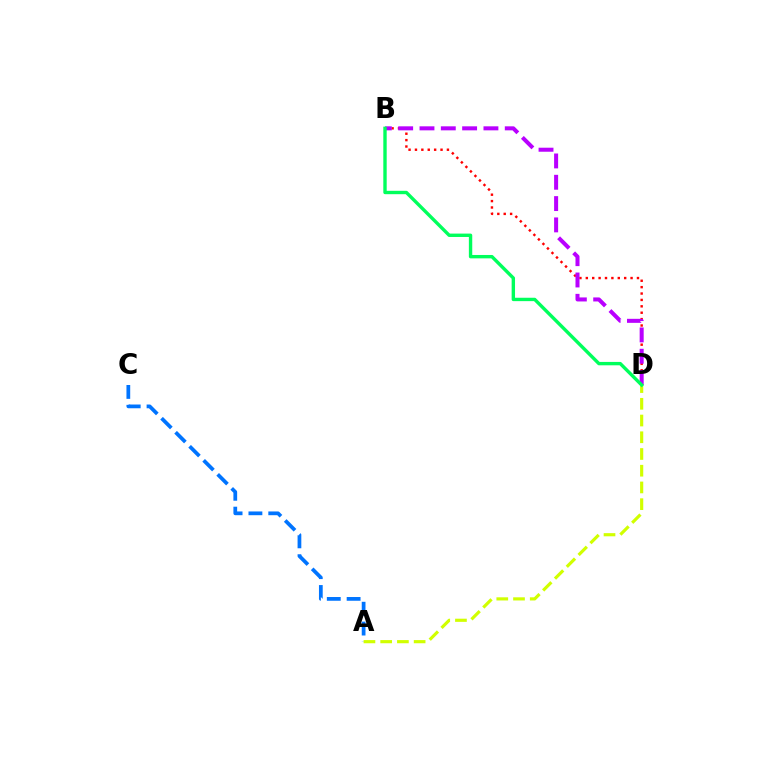{('B', 'D'): [{'color': '#ff0000', 'line_style': 'dotted', 'thickness': 1.74}, {'color': '#b900ff', 'line_style': 'dashed', 'thickness': 2.9}, {'color': '#00ff5c', 'line_style': 'solid', 'thickness': 2.44}], ('A', 'C'): [{'color': '#0074ff', 'line_style': 'dashed', 'thickness': 2.69}], ('A', 'D'): [{'color': '#d1ff00', 'line_style': 'dashed', 'thickness': 2.27}]}